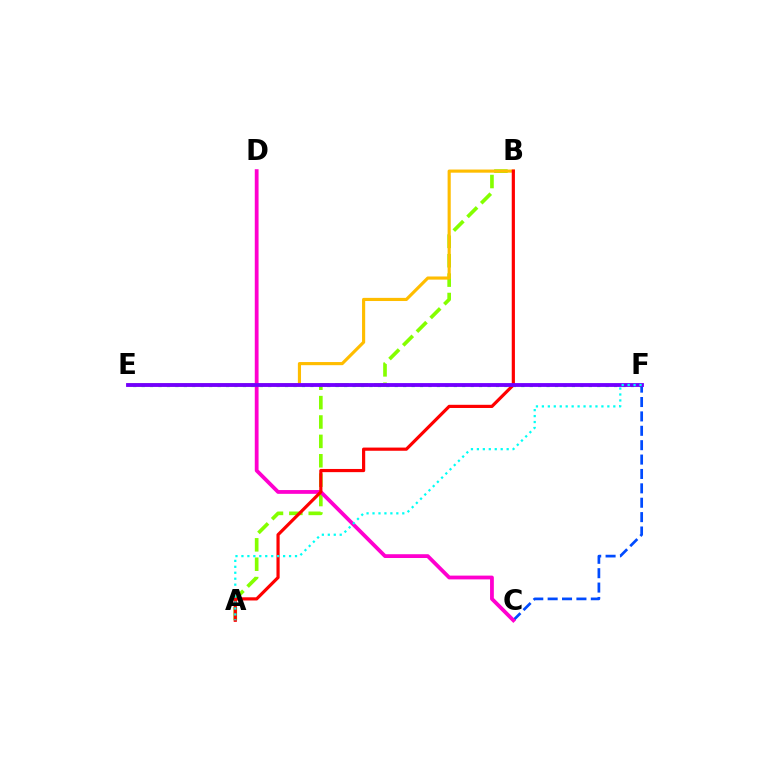{('A', 'B'): [{'color': '#84ff00', 'line_style': 'dashed', 'thickness': 2.63}, {'color': '#ff0000', 'line_style': 'solid', 'thickness': 2.29}], ('E', 'F'): [{'color': '#00ff39', 'line_style': 'dotted', 'thickness': 2.29}, {'color': '#7200ff', 'line_style': 'solid', 'thickness': 2.76}], ('C', 'F'): [{'color': '#004bff', 'line_style': 'dashed', 'thickness': 1.95}], ('C', 'D'): [{'color': '#ff00cf', 'line_style': 'solid', 'thickness': 2.73}], ('B', 'E'): [{'color': '#ffbd00', 'line_style': 'solid', 'thickness': 2.26}], ('A', 'F'): [{'color': '#00fff6', 'line_style': 'dotted', 'thickness': 1.62}]}